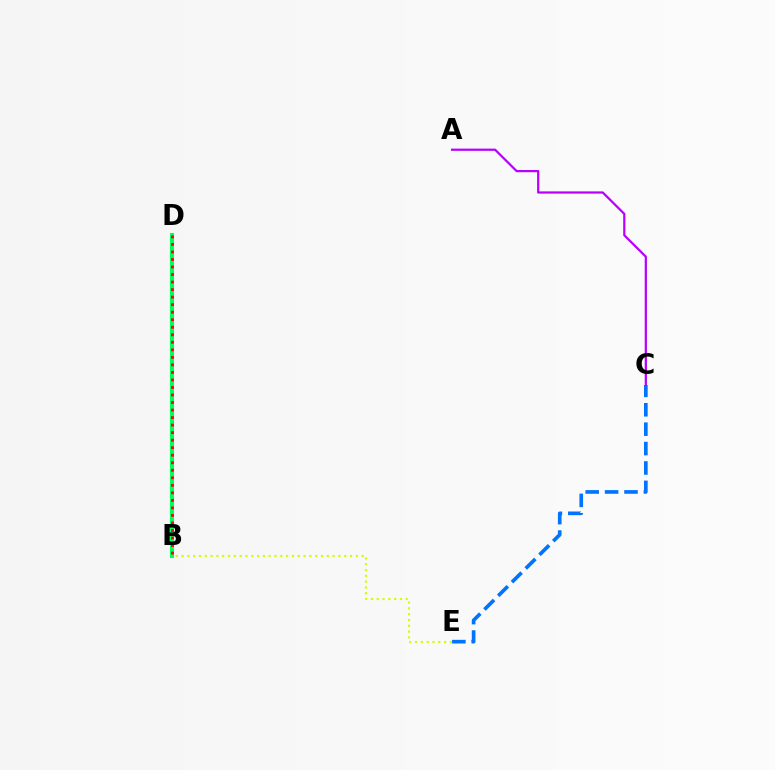{('C', 'E'): [{'color': '#0074ff', 'line_style': 'dashed', 'thickness': 2.64}], ('B', 'E'): [{'color': '#d1ff00', 'line_style': 'dotted', 'thickness': 1.58}], ('B', 'D'): [{'color': '#00ff5c', 'line_style': 'solid', 'thickness': 2.93}, {'color': '#ff0000', 'line_style': 'dotted', 'thickness': 2.05}], ('A', 'C'): [{'color': '#b900ff', 'line_style': 'solid', 'thickness': 1.61}]}